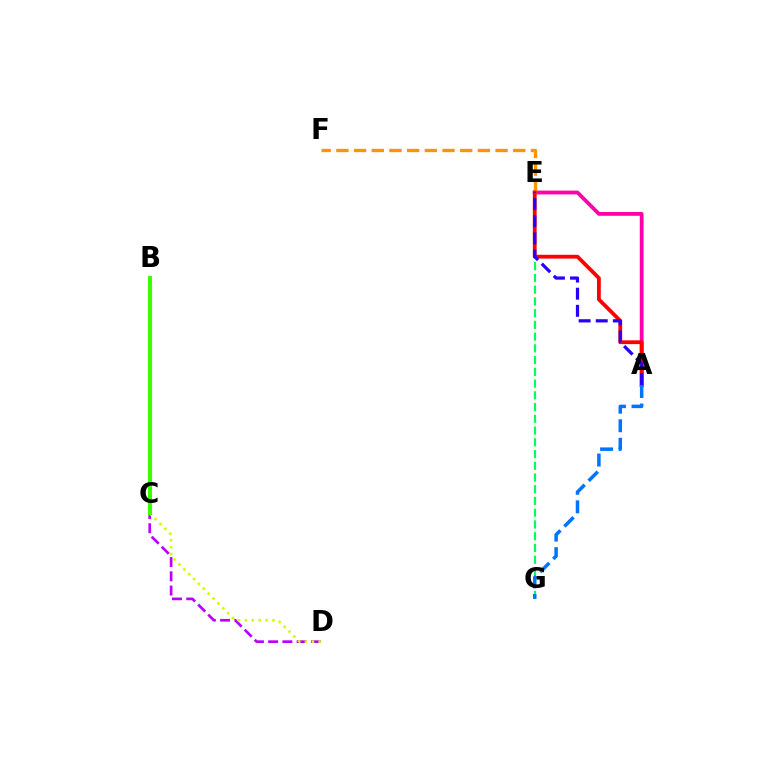{('E', 'G'): [{'color': '#00ff5c', 'line_style': 'dashed', 'thickness': 1.59}], ('A', 'E'): [{'color': '#ff00ac', 'line_style': 'solid', 'thickness': 2.74}, {'color': '#ff0000', 'line_style': 'solid', 'thickness': 2.73}, {'color': '#2500ff', 'line_style': 'dashed', 'thickness': 2.33}], ('E', 'F'): [{'color': '#ff9400', 'line_style': 'dashed', 'thickness': 2.4}], ('C', 'D'): [{'color': '#b900ff', 'line_style': 'dashed', 'thickness': 1.93}, {'color': '#d1ff00', 'line_style': 'dotted', 'thickness': 1.87}], ('B', 'C'): [{'color': '#00fff6', 'line_style': 'solid', 'thickness': 1.69}, {'color': '#3dff00', 'line_style': 'solid', 'thickness': 2.95}], ('A', 'G'): [{'color': '#0074ff', 'line_style': 'dashed', 'thickness': 2.52}]}